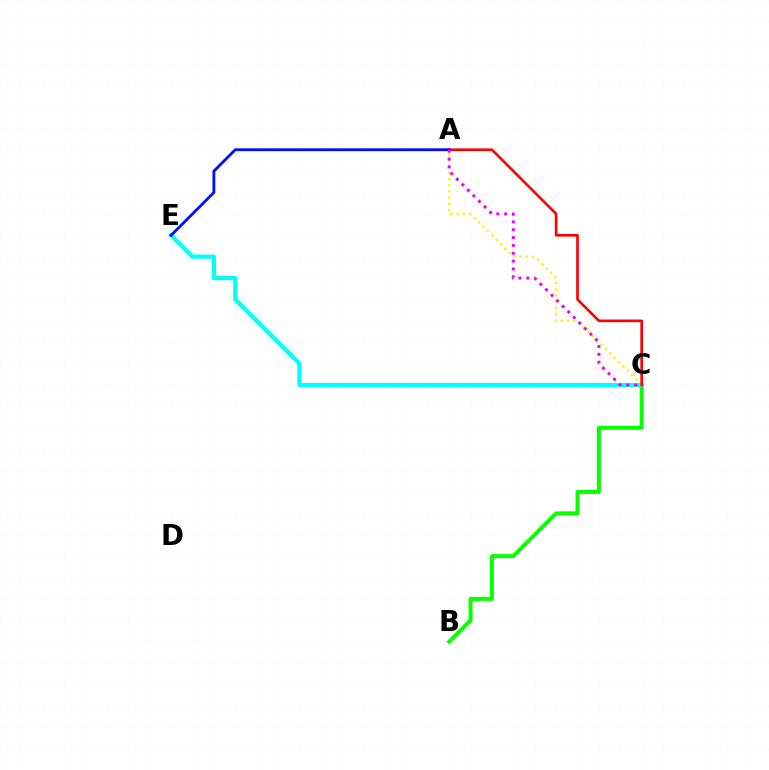{('B', 'C'): [{'color': '#08ff00', 'line_style': 'solid', 'thickness': 2.86}], ('C', 'E'): [{'color': '#00fff6', 'line_style': 'solid', 'thickness': 2.99}], ('A', 'C'): [{'color': '#fcf500', 'line_style': 'dotted', 'thickness': 1.68}, {'color': '#ff0000', 'line_style': 'solid', 'thickness': 1.9}, {'color': '#ee00ff', 'line_style': 'dotted', 'thickness': 2.13}], ('A', 'E'): [{'color': '#0010ff', 'line_style': 'solid', 'thickness': 2.04}]}